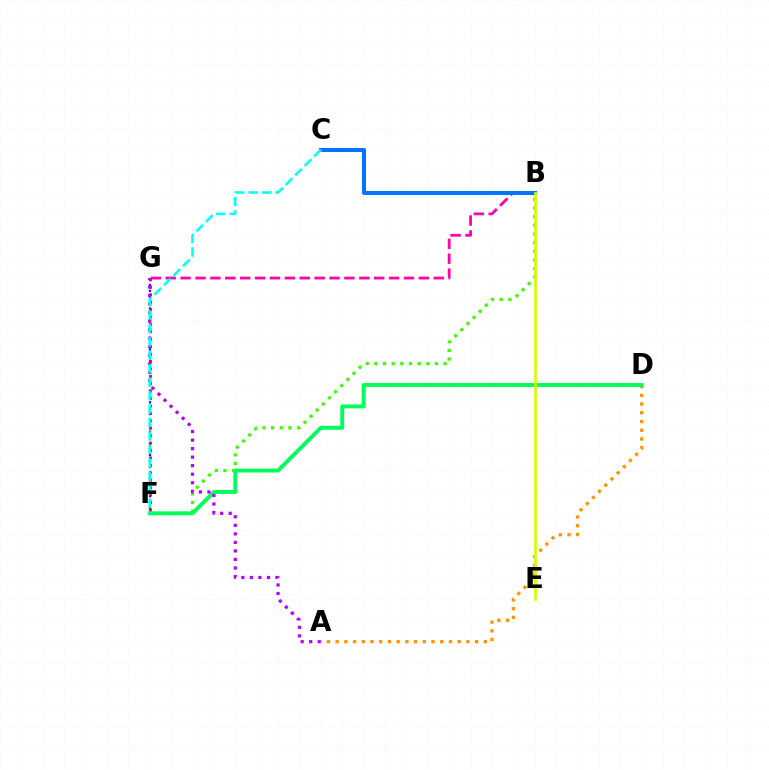{('A', 'D'): [{'color': '#ff9400', 'line_style': 'dotted', 'thickness': 2.37}], ('B', 'F'): [{'color': '#3dff00', 'line_style': 'dotted', 'thickness': 2.35}], ('D', 'F'): [{'color': '#00ff5c', 'line_style': 'solid', 'thickness': 2.81}], ('F', 'G'): [{'color': '#2500ff', 'line_style': 'dotted', 'thickness': 1.59}, {'color': '#ff0000', 'line_style': 'dotted', 'thickness': 2.02}], ('B', 'G'): [{'color': '#ff00ac', 'line_style': 'dashed', 'thickness': 2.02}], ('B', 'C'): [{'color': '#0074ff', 'line_style': 'solid', 'thickness': 2.87}], ('B', 'E'): [{'color': '#d1ff00', 'line_style': 'solid', 'thickness': 1.92}], ('A', 'G'): [{'color': '#b900ff', 'line_style': 'dotted', 'thickness': 2.32}], ('C', 'F'): [{'color': '#00fff6', 'line_style': 'dashed', 'thickness': 1.83}]}